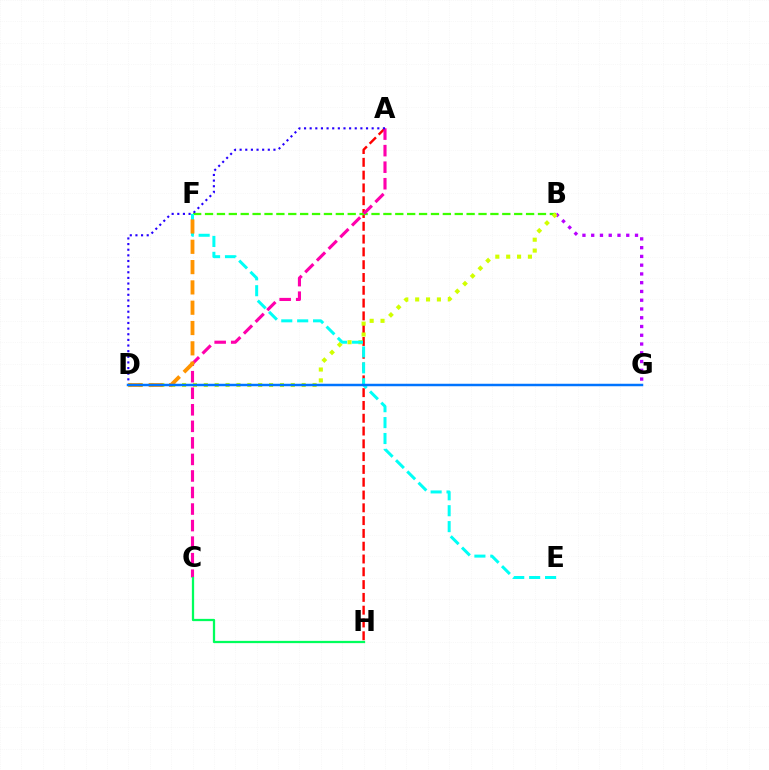{('A', 'H'): [{'color': '#ff0000', 'line_style': 'dashed', 'thickness': 1.74}], ('B', 'F'): [{'color': '#3dff00', 'line_style': 'dashed', 'thickness': 1.62}], ('B', 'G'): [{'color': '#b900ff', 'line_style': 'dotted', 'thickness': 2.38}], ('B', 'D'): [{'color': '#d1ff00', 'line_style': 'dotted', 'thickness': 2.95}], ('E', 'F'): [{'color': '#00fff6', 'line_style': 'dashed', 'thickness': 2.16}], ('A', 'C'): [{'color': '#ff00ac', 'line_style': 'dashed', 'thickness': 2.25}], ('A', 'D'): [{'color': '#2500ff', 'line_style': 'dotted', 'thickness': 1.53}], ('C', 'H'): [{'color': '#00ff5c', 'line_style': 'solid', 'thickness': 1.63}], ('D', 'F'): [{'color': '#ff9400', 'line_style': 'dashed', 'thickness': 2.76}], ('D', 'G'): [{'color': '#0074ff', 'line_style': 'solid', 'thickness': 1.79}]}